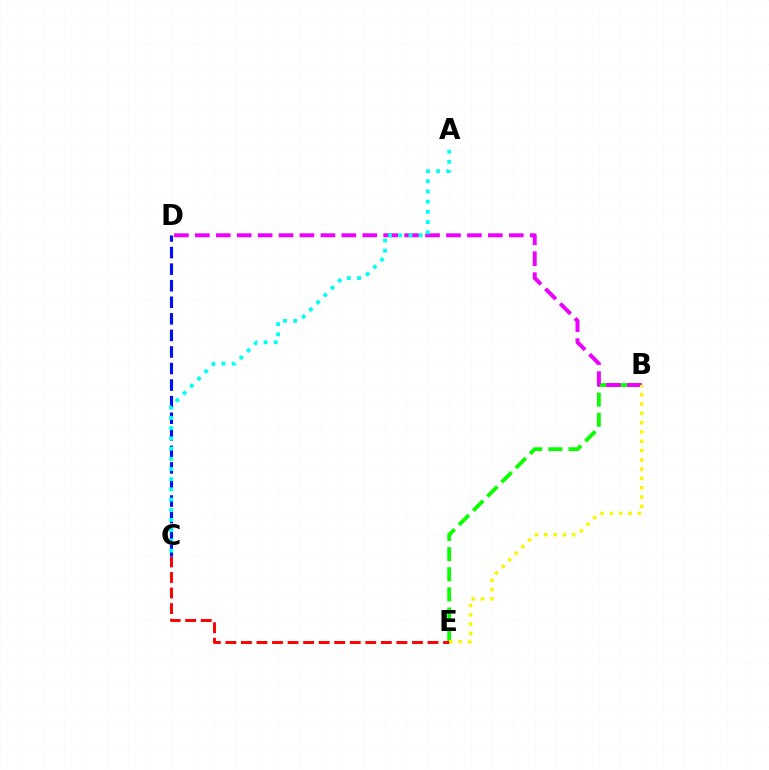{('B', 'E'): [{'color': '#08ff00', 'line_style': 'dashed', 'thickness': 2.73}, {'color': '#fcf500', 'line_style': 'dotted', 'thickness': 2.53}], ('B', 'D'): [{'color': '#ee00ff', 'line_style': 'dashed', 'thickness': 2.84}], ('C', 'E'): [{'color': '#ff0000', 'line_style': 'dashed', 'thickness': 2.11}], ('C', 'D'): [{'color': '#0010ff', 'line_style': 'dashed', 'thickness': 2.25}], ('A', 'C'): [{'color': '#00fff6', 'line_style': 'dotted', 'thickness': 2.77}]}